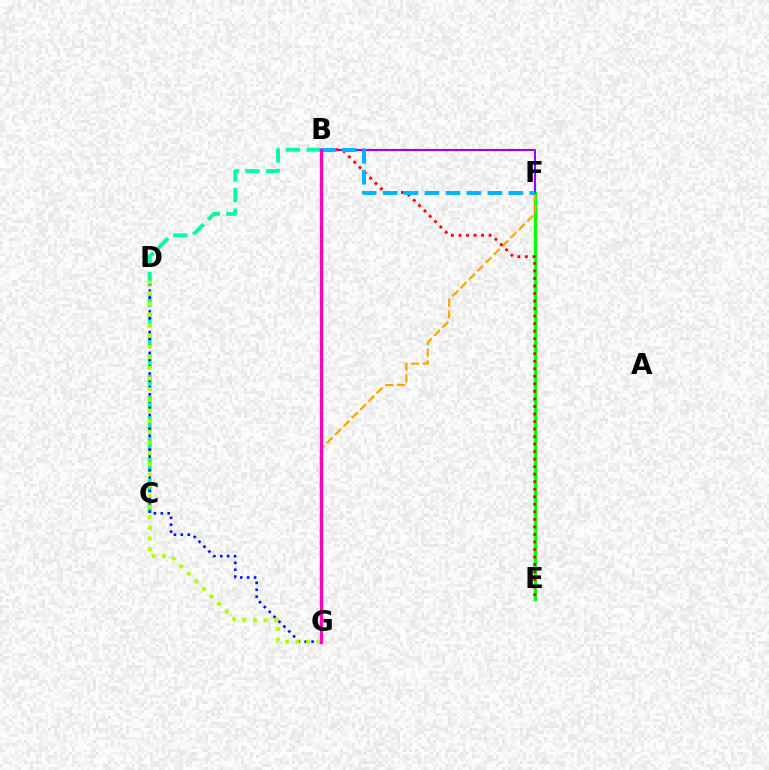{('B', 'C'): [{'color': '#00ff9d', 'line_style': 'dashed', 'thickness': 2.8}], ('E', 'F'): [{'color': '#08ff00', 'line_style': 'solid', 'thickness': 2.37}], ('F', 'G'): [{'color': '#ffa500', 'line_style': 'dashed', 'thickness': 1.6}], ('B', 'F'): [{'color': '#9b00ff', 'line_style': 'solid', 'thickness': 1.51}, {'color': '#00b5ff', 'line_style': 'dashed', 'thickness': 2.85}], ('B', 'E'): [{'color': '#ff0000', 'line_style': 'dotted', 'thickness': 2.05}], ('D', 'G'): [{'color': '#0010ff', 'line_style': 'dotted', 'thickness': 1.88}, {'color': '#b3ff00', 'line_style': 'dotted', 'thickness': 2.9}], ('B', 'G'): [{'color': '#ff00bd', 'line_style': 'solid', 'thickness': 2.35}]}